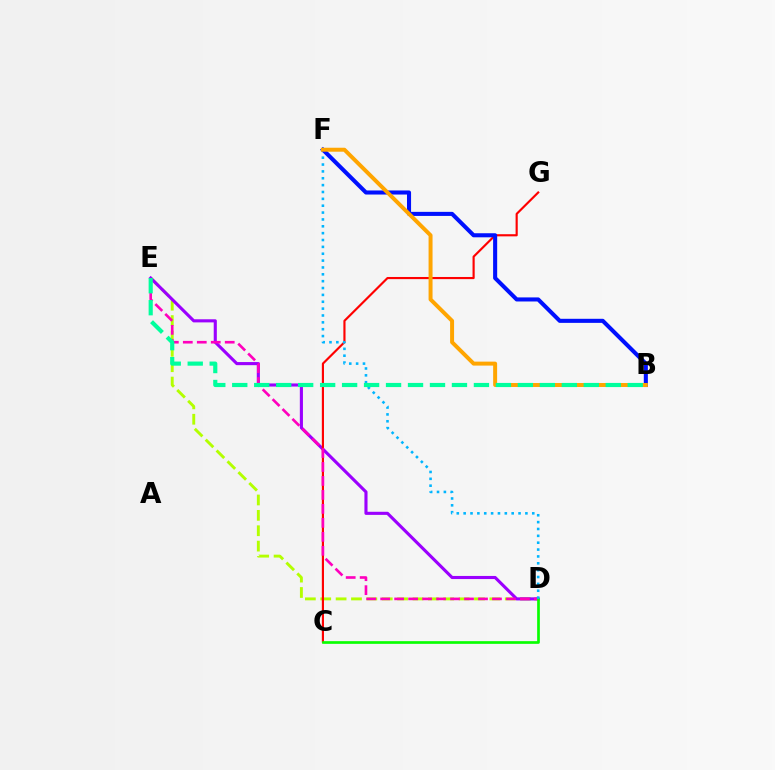{('D', 'E'): [{'color': '#b3ff00', 'line_style': 'dashed', 'thickness': 2.09}, {'color': '#9b00ff', 'line_style': 'solid', 'thickness': 2.24}, {'color': '#ff00bd', 'line_style': 'dashed', 'thickness': 1.9}], ('C', 'G'): [{'color': '#ff0000', 'line_style': 'solid', 'thickness': 1.55}], ('C', 'D'): [{'color': '#08ff00', 'line_style': 'solid', 'thickness': 1.93}], ('D', 'F'): [{'color': '#00b5ff', 'line_style': 'dotted', 'thickness': 1.86}], ('B', 'F'): [{'color': '#0010ff', 'line_style': 'solid', 'thickness': 2.93}, {'color': '#ffa500', 'line_style': 'solid', 'thickness': 2.85}], ('B', 'E'): [{'color': '#00ff9d', 'line_style': 'dashed', 'thickness': 2.98}]}